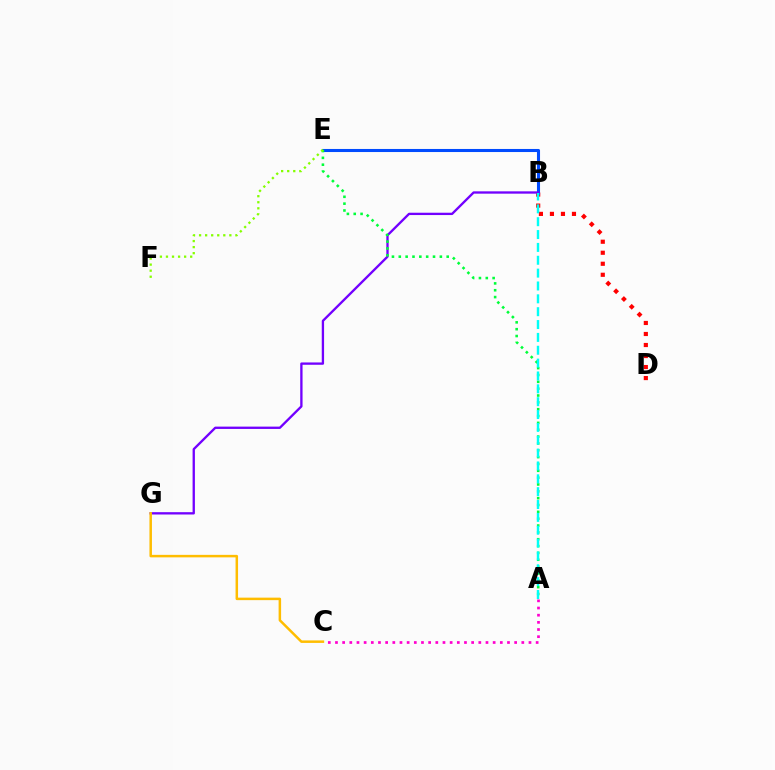{('B', 'D'): [{'color': '#ff0000', 'line_style': 'dotted', 'thickness': 2.99}], ('B', 'E'): [{'color': '#004bff', 'line_style': 'solid', 'thickness': 2.21}], ('B', 'G'): [{'color': '#7200ff', 'line_style': 'solid', 'thickness': 1.67}], ('A', 'E'): [{'color': '#00ff39', 'line_style': 'dotted', 'thickness': 1.86}], ('A', 'B'): [{'color': '#00fff6', 'line_style': 'dashed', 'thickness': 1.75}], ('A', 'C'): [{'color': '#ff00cf', 'line_style': 'dotted', 'thickness': 1.95}], ('C', 'G'): [{'color': '#ffbd00', 'line_style': 'solid', 'thickness': 1.8}], ('E', 'F'): [{'color': '#84ff00', 'line_style': 'dotted', 'thickness': 1.65}]}